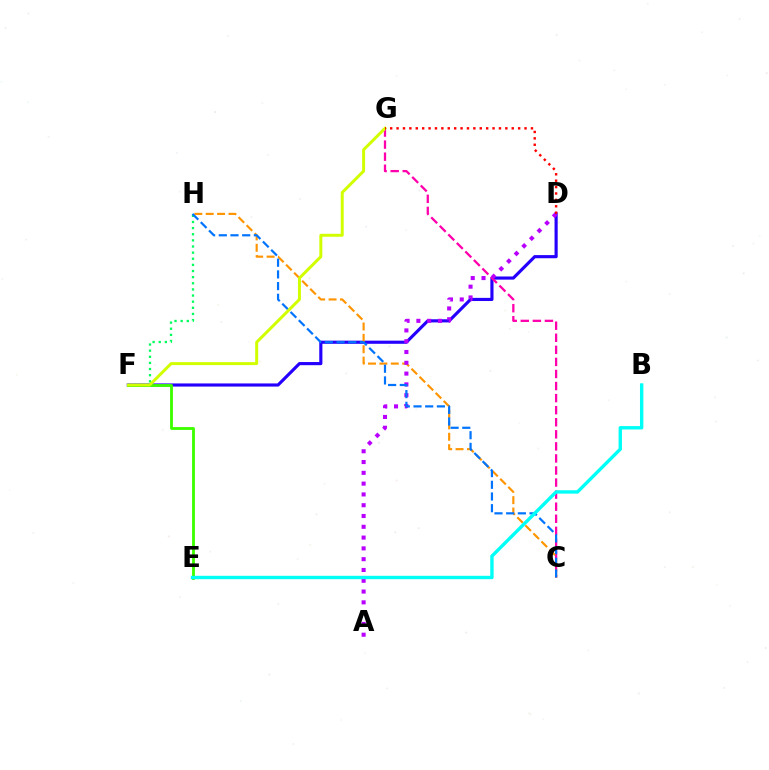{('D', 'F'): [{'color': '#2500ff', 'line_style': 'solid', 'thickness': 2.26}], ('C', 'G'): [{'color': '#ff00ac', 'line_style': 'dashed', 'thickness': 1.64}], ('F', 'H'): [{'color': '#00ff5c', 'line_style': 'dotted', 'thickness': 1.67}], ('E', 'F'): [{'color': '#3dff00', 'line_style': 'solid', 'thickness': 2.05}], ('C', 'H'): [{'color': '#ff9400', 'line_style': 'dashed', 'thickness': 1.55}, {'color': '#0074ff', 'line_style': 'dashed', 'thickness': 1.59}], ('A', 'D'): [{'color': '#b900ff', 'line_style': 'dotted', 'thickness': 2.93}], ('F', 'G'): [{'color': '#d1ff00', 'line_style': 'solid', 'thickness': 2.14}], ('B', 'E'): [{'color': '#00fff6', 'line_style': 'solid', 'thickness': 2.43}], ('D', 'G'): [{'color': '#ff0000', 'line_style': 'dotted', 'thickness': 1.74}]}